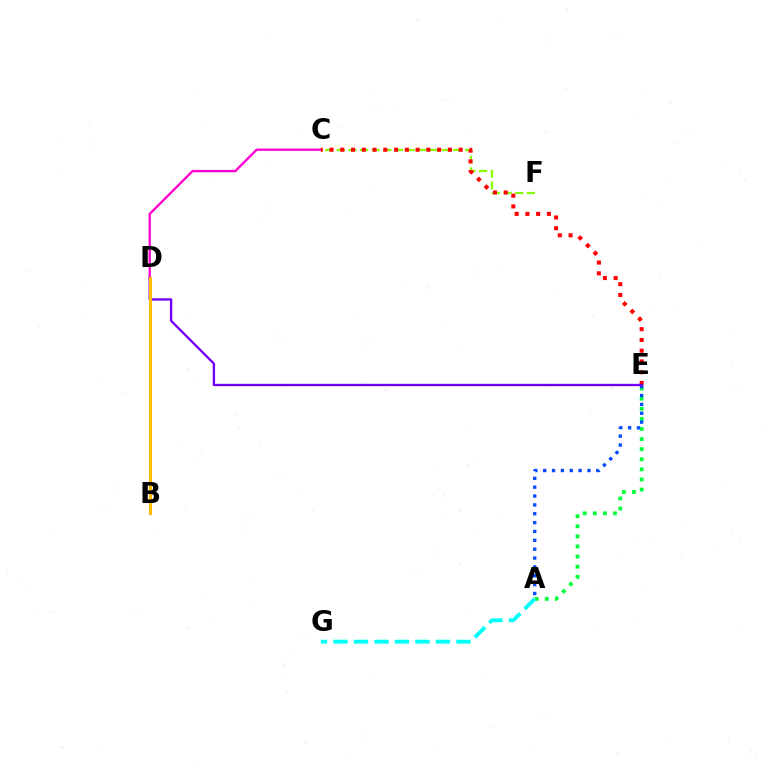{('C', 'D'): [{'color': '#ff00cf', 'line_style': 'solid', 'thickness': 1.68}], ('C', 'F'): [{'color': '#84ff00', 'line_style': 'dashed', 'thickness': 1.58}], ('A', 'E'): [{'color': '#00ff39', 'line_style': 'dotted', 'thickness': 2.74}, {'color': '#004bff', 'line_style': 'dotted', 'thickness': 2.41}], ('C', 'E'): [{'color': '#ff0000', 'line_style': 'dotted', 'thickness': 2.92}], ('D', 'E'): [{'color': '#7200ff', 'line_style': 'solid', 'thickness': 1.69}], ('A', 'G'): [{'color': '#00fff6', 'line_style': 'dashed', 'thickness': 2.78}], ('B', 'D'): [{'color': '#ffbd00', 'line_style': 'solid', 'thickness': 2.19}]}